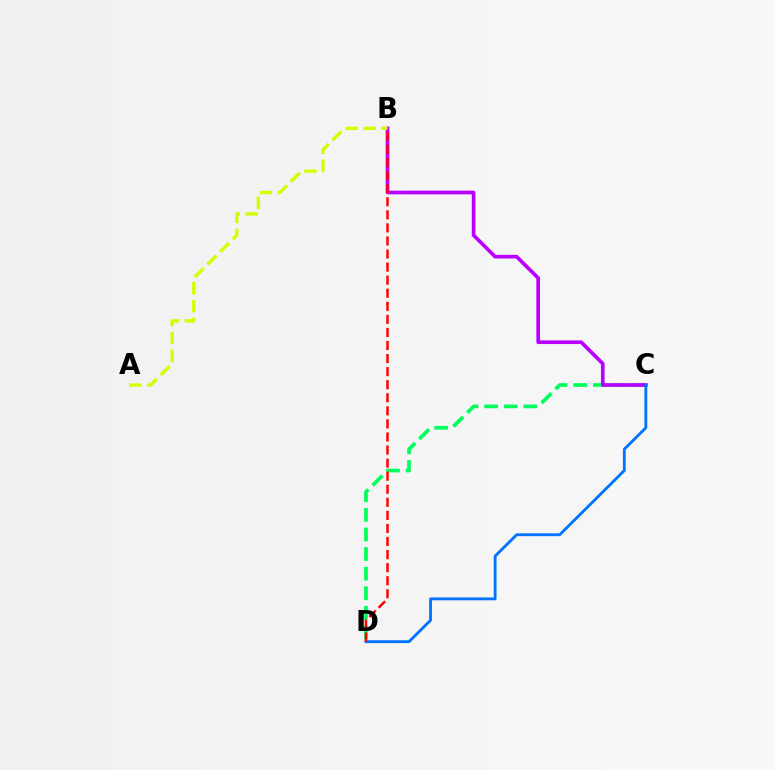{('C', 'D'): [{'color': '#00ff5c', 'line_style': 'dashed', 'thickness': 2.66}, {'color': '#0074ff', 'line_style': 'solid', 'thickness': 2.04}], ('B', 'C'): [{'color': '#b900ff', 'line_style': 'solid', 'thickness': 2.64}], ('B', 'D'): [{'color': '#ff0000', 'line_style': 'dashed', 'thickness': 1.78}], ('A', 'B'): [{'color': '#d1ff00', 'line_style': 'dashed', 'thickness': 2.42}]}